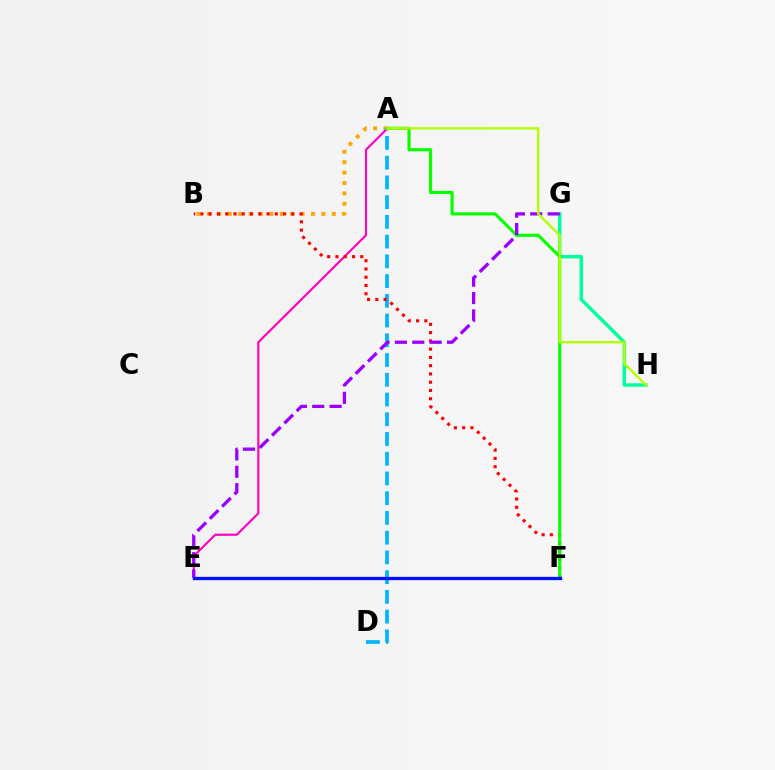{('A', 'B'): [{'color': '#ffa500', 'line_style': 'dotted', 'thickness': 2.83}], ('A', 'E'): [{'color': '#ff00bd', 'line_style': 'solid', 'thickness': 1.53}], ('A', 'D'): [{'color': '#00b5ff', 'line_style': 'dashed', 'thickness': 2.68}], ('G', 'H'): [{'color': '#00ff9d', 'line_style': 'solid', 'thickness': 2.49}], ('B', 'F'): [{'color': '#ff0000', 'line_style': 'dotted', 'thickness': 2.24}], ('A', 'F'): [{'color': '#08ff00', 'line_style': 'solid', 'thickness': 2.26}], ('E', 'G'): [{'color': '#9b00ff', 'line_style': 'dashed', 'thickness': 2.36}], ('E', 'F'): [{'color': '#0010ff', 'line_style': 'solid', 'thickness': 2.38}], ('A', 'H'): [{'color': '#b3ff00', 'line_style': 'solid', 'thickness': 1.74}]}